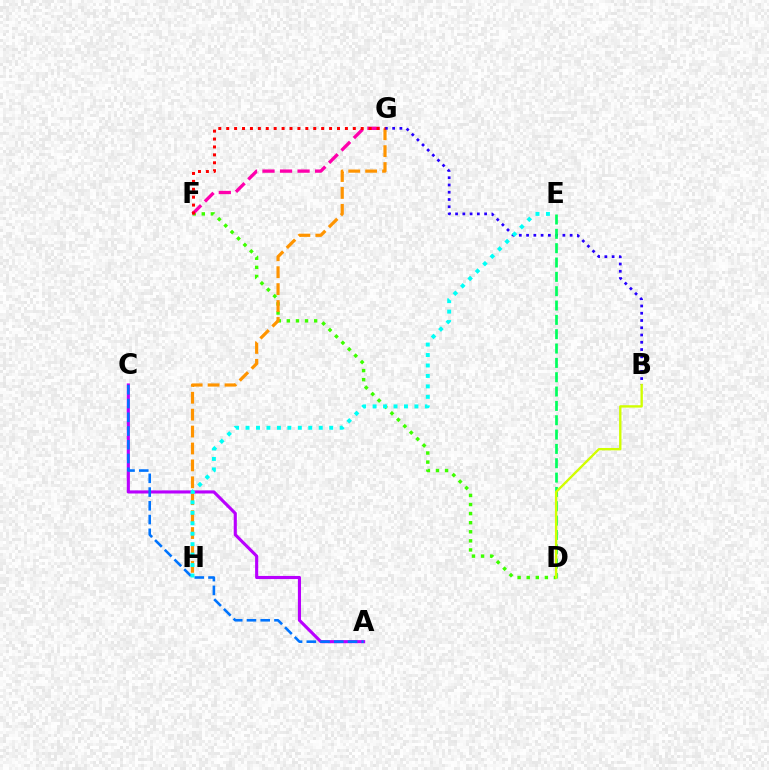{('A', 'C'): [{'color': '#b900ff', 'line_style': 'solid', 'thickness': 2.24}, {'color': '#0074ff', 'line_style': 'dashed', 'thickness': 1.87}], ('D', 'F'): [{'color': '#3dff00', 'line_style': 'dotted', 'thickness': 2.47}], ('G', 'H'): [{'color': '#ff9400', 'line_style': 'dashed', 'thickness': 2.3}], ('F', 'G'): [{'color': '#ff00ac', 'line_style': 'dashed', 'thickness': 2.38}, {'color': '#ff0000', 'line_style': 'dotted', 'thickness': 2.15}], ('B', 'G'): [{'color': '#2500ff', 'line_style': 'dotted', 'thickness': 1.97}], ('D', 'E'): [{'color': '#00ff5c', 'line_style': 'dashed', 'thickness': 1.95}], ('E', 'H'): [{'color': '#00fff6', 'line_style': 'dotted', 'thickness': 2.84}], ('B', 'D'): [{'color': '#d1ff00', 'line_style': 'solid', 'thickness': 1.7}]}